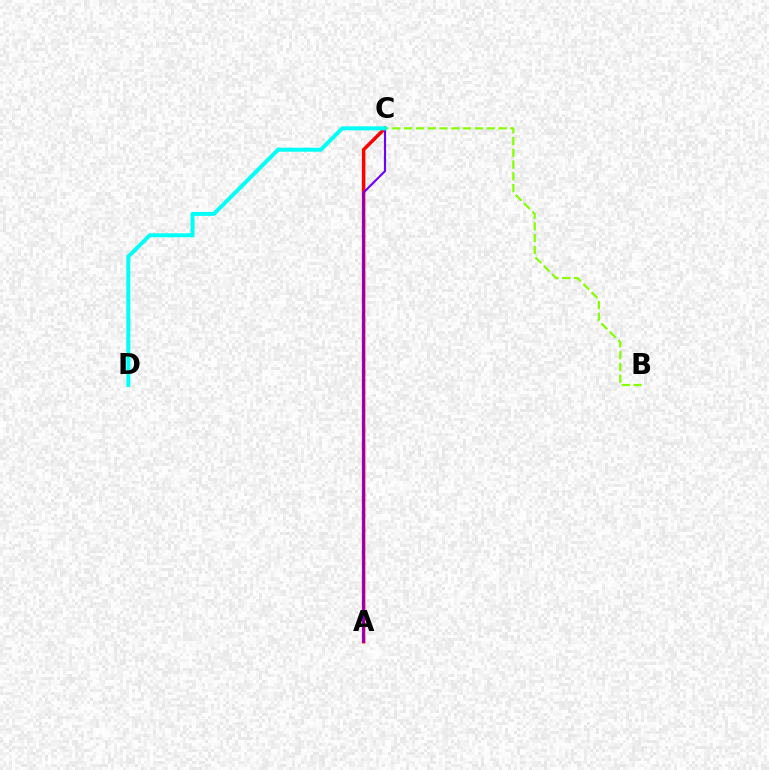{('A', 'C'): [{'color': '#ff0000', 'line_style': 'solid', 'thickness': 2.52}, {'color': '#7200ff', 'line_style': 'solid', 'thickness': 1.54}], ('B', 'C'): [{'color': '#84ff00', 'line_style': 'dashed', 'thickness': 1.6}], ('C', 'D'): [{'color': '#00fff6', 'line_style': 'solid', 'thickness': 2.87}]}